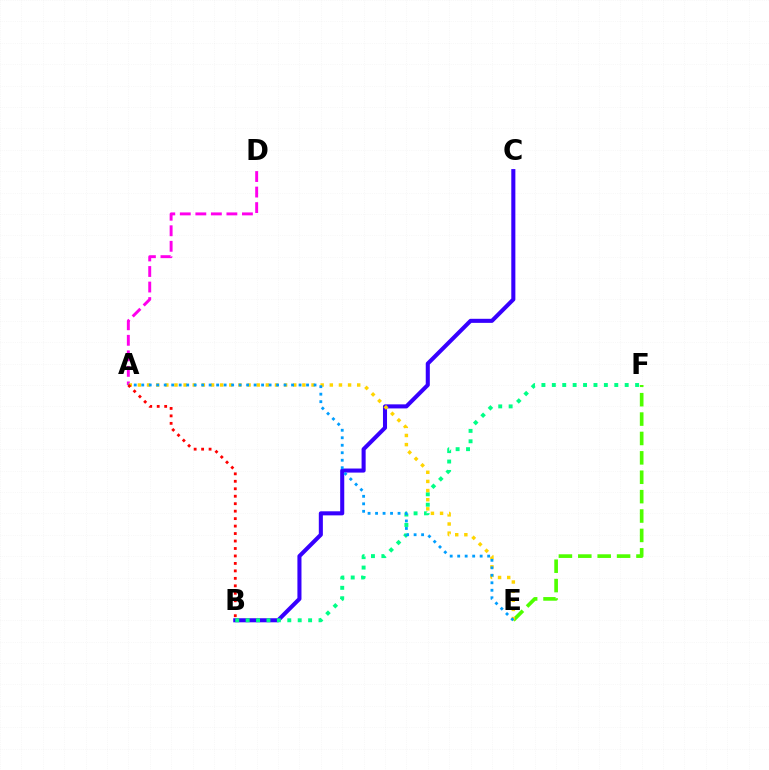{('B', 'C'): [{'color': '#3700ff', 'line_style': 'solid', 'thickness': 2.93}], ('A', 'D'): [{'color': '#ff00ed', 'line_style': 'dashed', 'thickness': 2.11}], ('E', 'F'): [{'color': '#4fff00', 'line_style': 'dashed', 'thickness': 2.63}], ('B', 'F'): [{'color': '#00ff86', 'line_style': 'dotted', 'thickness': 2.83}], ('A', 'E'): [{'color': '#ffd500', 'line_style': 'dotted', 'thickness': 2.48}, {'color': '#009eff', 'line_style': 'dotted', 'thickness': 2.04}], ('A', 'B'): [{'color': '#ff0000', 'line_style': 'dotted', 'thickness': 2.03}]}